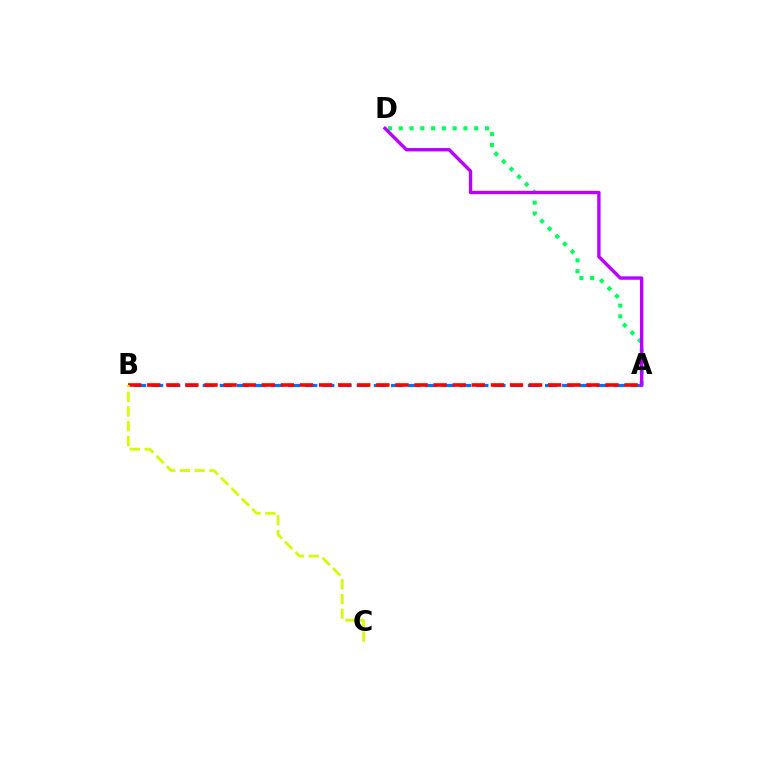{('A', 'D'): [{'color': '#00ff5c', 'line_style': 'dotted', 'thickness': 2.93}, {'color': '#b900ff', 'line_style': 'solid', 'thickness': 2.42}], ('A', 'B'): [{'color': '#0074ff', 'line_style': 'dashed', 'thickness': 2.33}, {'color': '#ff0000', 'line_style': 'dashed', 'thickness': 2.59}], ('B', 'C'): [{'color': '#d1ff00', 'line_style': 'dashed', 'thickness': 2.0}]}